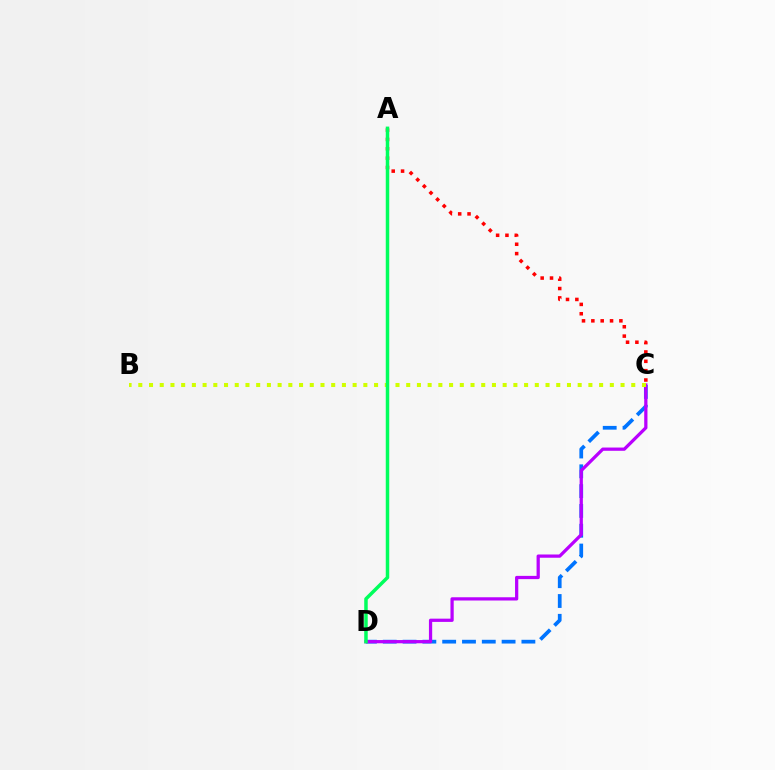{('C', 'D'): [{'color': '#0074ff', 'line_style': 'dashed', 'thickness': 2.69}, {'color': '#b900ff', 'line_style': 'solid', 'thickness': 2.34}], ('A', 'C'): [{'color': '#ff0000', 'line_style': 'dotted', 'thickness': 2.54}], ('B', 'C'): [{'color': '#d1ff00', 'line_style': 'dotted', 'thickness': 2.91}], ('A', 'D'): [{'color': '#00ff5c', 'line_style': 'solid', 'thickness': 2.51}]}